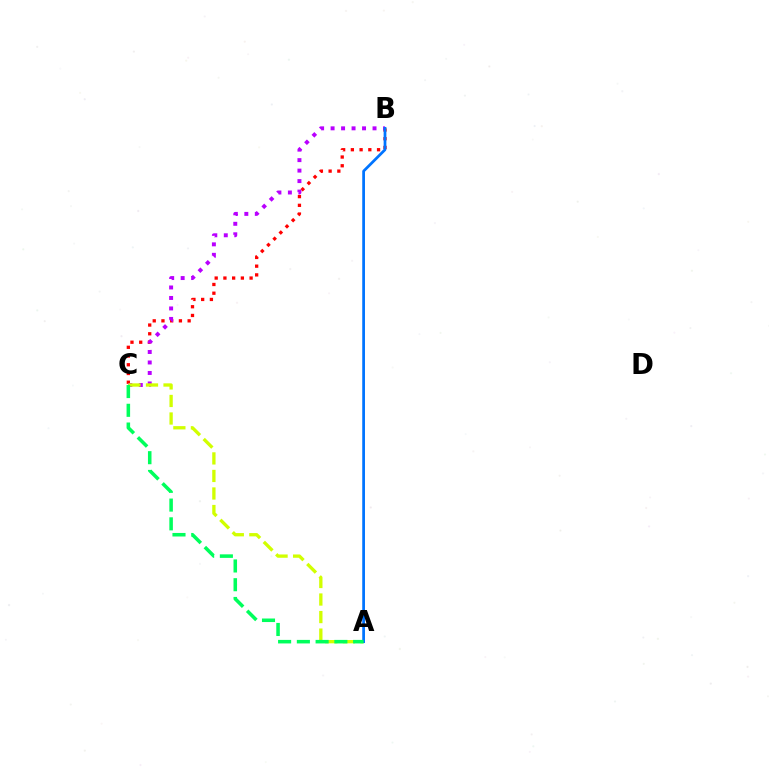{('B', 'C'): [{'color': '#ff0000', 'line_style': 'dotted', 'thickness': 2.37}, {'color': '#b900ff', 'line_style': 'dotted', 'thickness': 2.85}], ('A', 'C'): [{'color': '#d1ff00', 'line_style': 'dashed', 'thickness': 2.38}, {'color': '#00ff5c', 'line_style': 'dashed', 'thickness': 2.55}], ('A', 'B'): [{'color': '#0074ff', 'line_style': 'solid', 'thickness': 1.97}]}